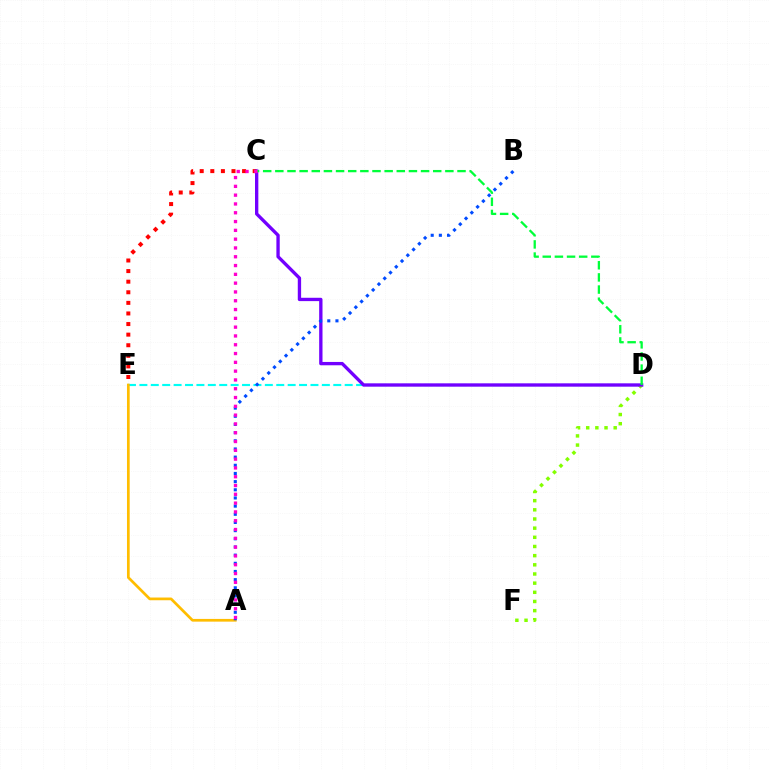{('C', 'E'): [{'color': '#ff0000', 'line_style': 'dotted', 'thickness': 2.88}], ('D', 'E'): [{'color': '#00fff6', 'line_style': 'dashed', 'thickness': 1.55}], ('D', 'F'): [{'color': '#84ff00', 'line_style': 'dotted', 'thickness': 2.49}], ('C', 'D'): [{'color': '#7200ff', 'line_style': 'solid', 'thickness': 2.4}, {'color': '#00ff39', 'line_style': 'dashed', 'thickness': 1.65}], ('A', 'E'): [{'color': '#ffbd00', 'line_style': 'solid', 'thickness': 1.96}], ('A', 'B'): [{'color': '#004bff', 'line_style': 'dotted', 'thickness': 2.22}], ('A', 'C'): [{'color': '#ff00cf', 'line_style': 'dotted', 'thickness': 2.39}]}